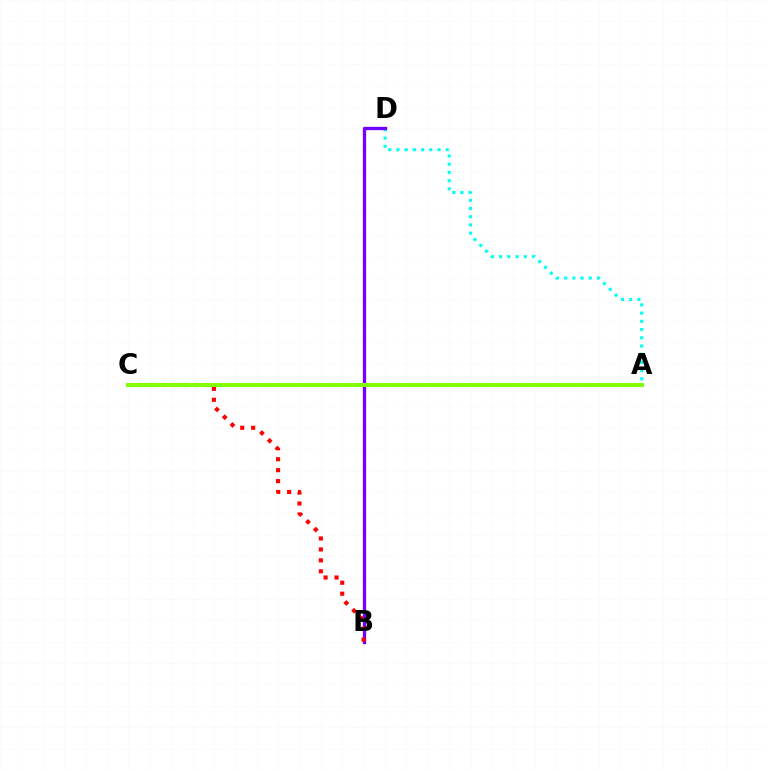{('A', 'D'): [{'color': '#00fff6', 'line_style': 'dotted', 'thickness': 2.23}], ('B', 'D'): [{'color': '#7200ff', 'line_style': 'solid', 'thickness': 2.38}], ('B', 'C'): [{'color': '#ff0000', 'line_style': 'dotted', 'thickness': 2.97}], ('A', 'C'): [{'color': '#84ff00', 'line_style': 'solid', 'thickness': 2.9}]}